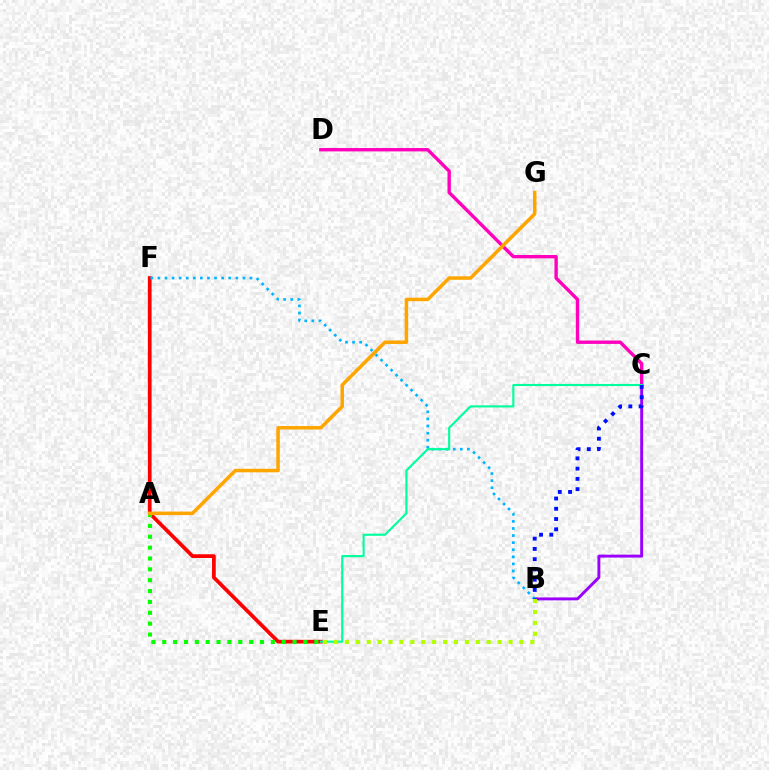{('C', 'D'): [{'color': '#ff00bd', 'line_style': 'solid', 'thickness': 2.42}], ('B', 'C'): [{'color': '#9b00ff', 'line_style': 'solid', 'thickness': 2.11}, {'color': '#0010ff', 'line_style': 'dotted', 'thickness': 2.79}], ('E', 'F'): [{'color': '#ff0000', 'line_style': 'solid', 'thickness': 2.68}], ('B', 'F'): [{'color': '#00b5ff', 'line_style': 'dotted', 'thickness': 1.92}], ('A', 'E'): [{'color': '#08ff00', 'line_style': 'dotted', 'thickness': 2.95}], ('C', 'E'): [{'color': '#00ff9d', 'line_style': 'solid', 'thickness': 1.54}], ('B', 'E'): [{'color': '#b3ff00', 'line_style': 'dotted', 'thickness': 2.96}], ('A', 'G'): [{'color': '#ffa500', 'line_style': 'solid', 'thickness': 2.53}]}